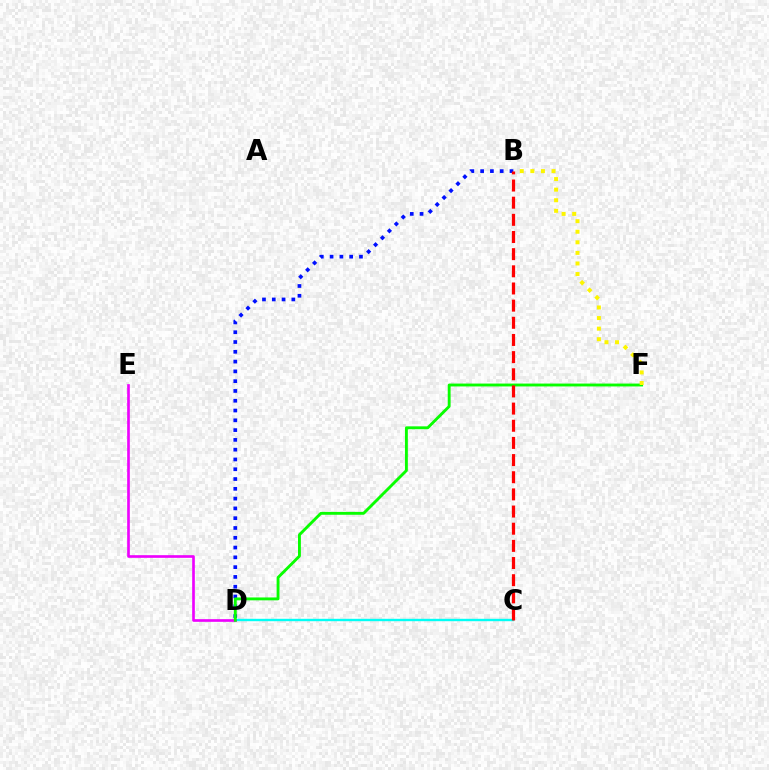{('C', 'D'): [{'color': '#00fff6', 'line_style': 'solid', 'thickness': 1.72}], ('B', 'D'): [{'color': '#0010ff', 'line_style': 'dotted', 'thickness': 2.66}], ('D', 'E'): [{'color': '#ee00ff', 'line_style': 'solid', 'thickness': 1.91}], ('D', 'F'): [{'color': '#08ff00', 'line_style': 'solid', 'thickness': 2.07}], ('B', 'F'): [{'color': '#fcf500', 'line_style': 'dotted', 'thickness': 2.87}], ('B', 'C'): [{'color': '#ff0000', 'line_style': 'dashed', 'thickness': 2.33}]}